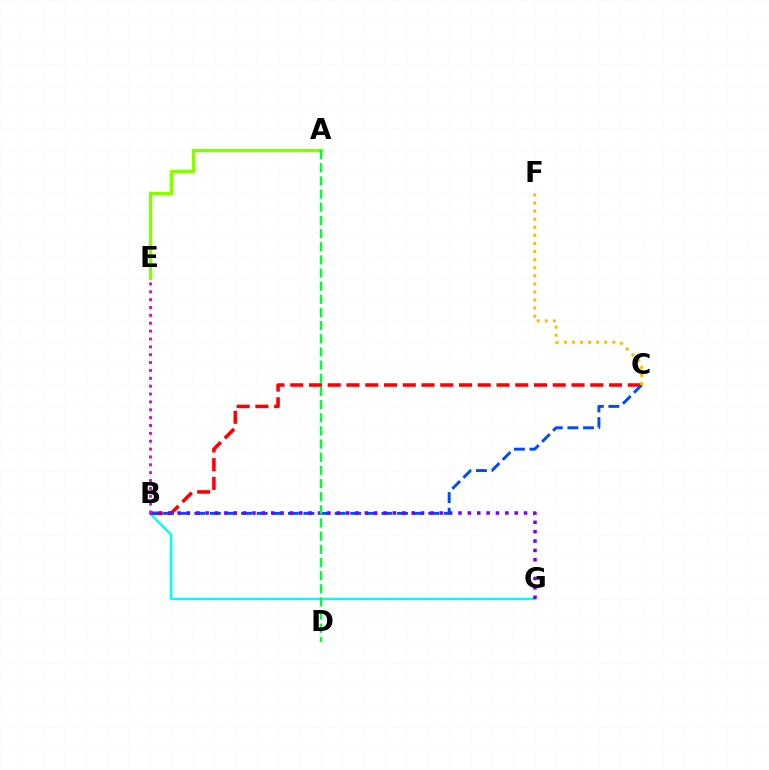{('B', 'C'): [{'color': '#ff0000', 'line_style': 'dashed', 'thickness': 2.55}, {'color': '#004bff', 'line_style': 'dashed', 'thickness': 2.12}], ('B', 'G'): [{'color': '#00fff6', 'line_style': 'solid', 'thickness': 1.71}, {'color': '#7200ff', 'line_style': 'dotted', 'thickness': 2.54}], ('B', 'E'): [{'color': '#ff00cf', 'line_style': 'dotted', 'thickness': 2.14}], ('A', 'E'): [{'color': '#84ff00', 'line_style': 'solid', 'thickness': 2.47}], ('A', 'D'): [{'color': '#00ff39', 'line_style': 'dashed', 'thickness': 1.79}], ('C', 'F'): [{'color': '#ffbd00', 'line_style': 'dotted', 'thickness': 2.2}]}